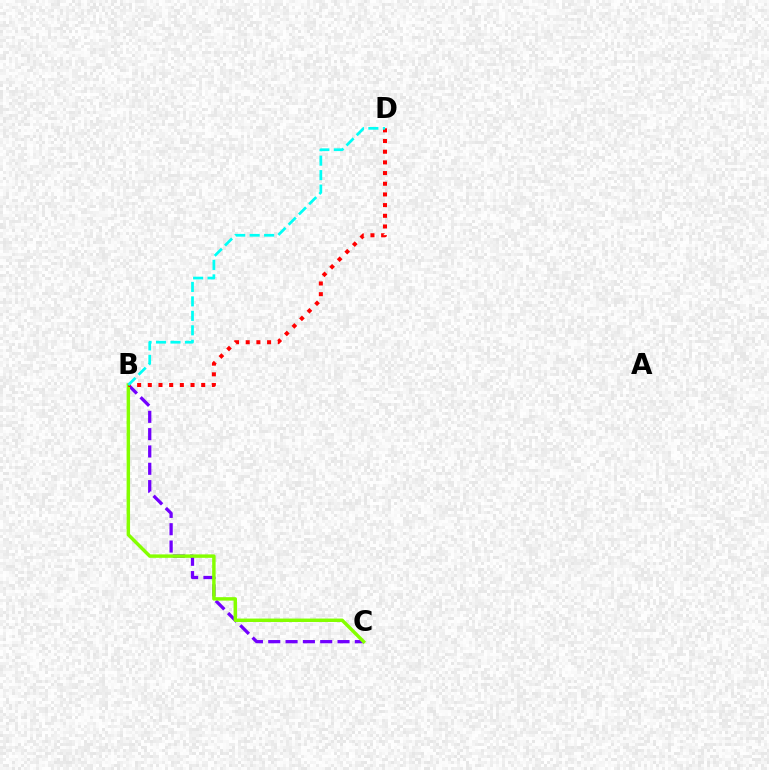{('B', 'C'): [{'color': '#7200ff', 'line_style': 'dashed', 'thickness': 2.35}, {'color': '#84ff00', 'line_style': 'solid', 'thickness': 2.48}], ('B', 'D'): [{'color': '#ff0000', 'line_style': 'dotted', 'thickness': 2.9}, {'color': '#00fff6', 'line_style': 'dashed', 'thickness': 1.97}]}